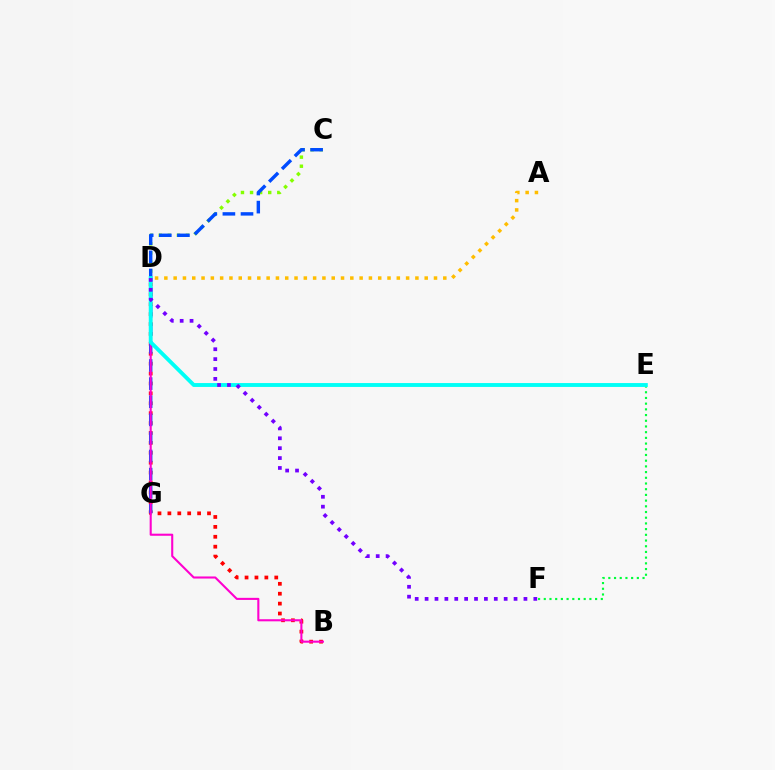{('B', 'D'): [{'color': '#ff0000', 'line_style': 'dotted', 'thickness': 2.69}, {'color': '#ff00cf', 'line_style': 'solid', 'thickness': 1.51}], ('C', 'D'): [{'color': '#84ff00', 'line_style': 'dotted', 'thickness': 2.47}], ('C', 'G'): [{'color': '#004bff', 'line_style': 'dashed', 'thickness': 2.46}], ('E', 'F'): [{'color': '#00ff39', 'line_style': 'dotted', 'thickness': 1.55}], ('D', 'E'): [{'color': '#00fff6', 'line_style': 'solid', 'thickness': 2.8}], ('D', 'F'): [{'color': '#7200ff', 'line_style': 'dotted', 'thickness': 2.69}], ('A', 'D'): [{'color': '#ffbd00', 'line_style': 'dotted', 'thickness': 2.53}]}